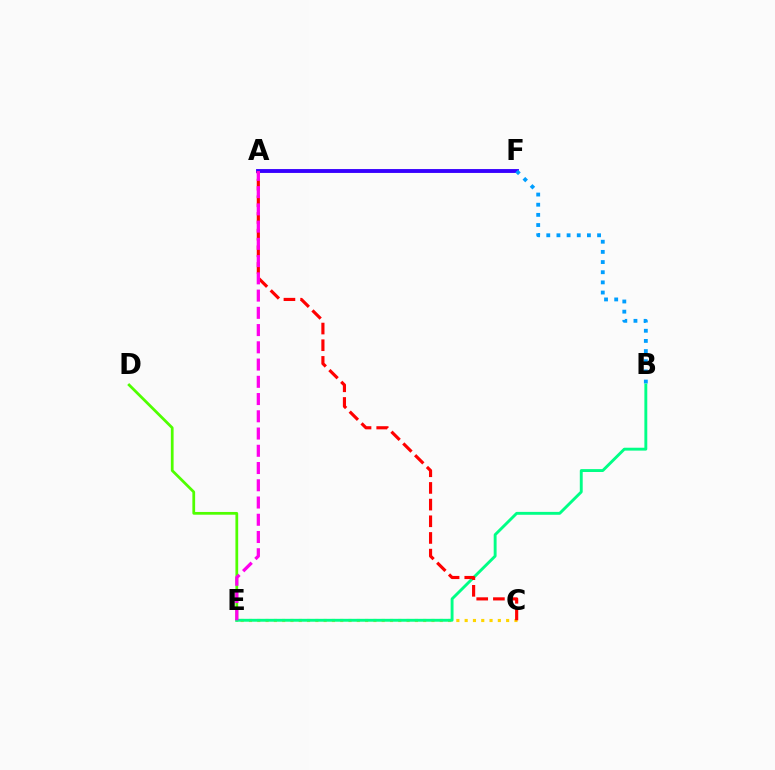{('A', 'F'): [{'color': '#3700ff', 'line_style': 'solid', 'thickness': 2.79}], ('B', 'F'): [{'color': '#009eff', 'line_style': 'dotted', 'thickness': 2.76}], ('D', 'E'): [{'color': '#4fff00', 'line_style': 'solid', 'thickness': 1.98}], ('C', 'E'): [{'color': '#ffd500', 'line_style': 'dotted', 'thickness': 2.25}], ('B', 'E'): [{'color': '#00ff86', 'line_style': 'solid', 'thickness': 2.08}], ('A', 'C'): [{'color': '#ff0000', 'line_style': 'dashed', 'thickness': 2.26}], ('A', 'E'): [{'color': '#ff00ed', 'line_style': 'dashed', 'thickness': 2.34}]}